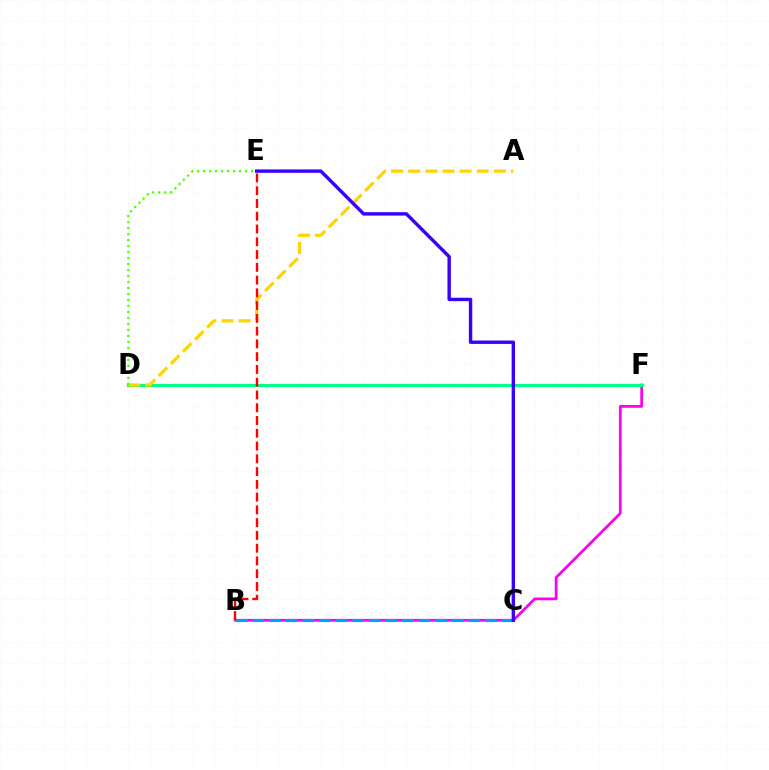{('B', 'F'): [{'color': '#ff00ed', 'line_style': 'solid', 'thickness': 1.99}], ('D', 'F'): [{'color': '#00ff86', 'line_style': 'solid', 'thickness': 2.27}], ('A', 'D'): [{'color': '#ffd500', 'line_style': 'dashed', 'thickness': 2.32}], ('B', 'E'): [{'color': '#ff0000', 'line_style': 'dashed', 'thickness': 1.73}], ('B', 'C'): [{'color': '#009eff', 'line_style': 'dashed', 'thickness': 2.26}], ('D', 'E'): [{'color': '#4fff00', 'line_style': 'dotted', 'thickness': 1.63}], ('C', 'E'): [{'color': '#3700ff', 'line_style': 'solid', 'thickness': 2.45}]}